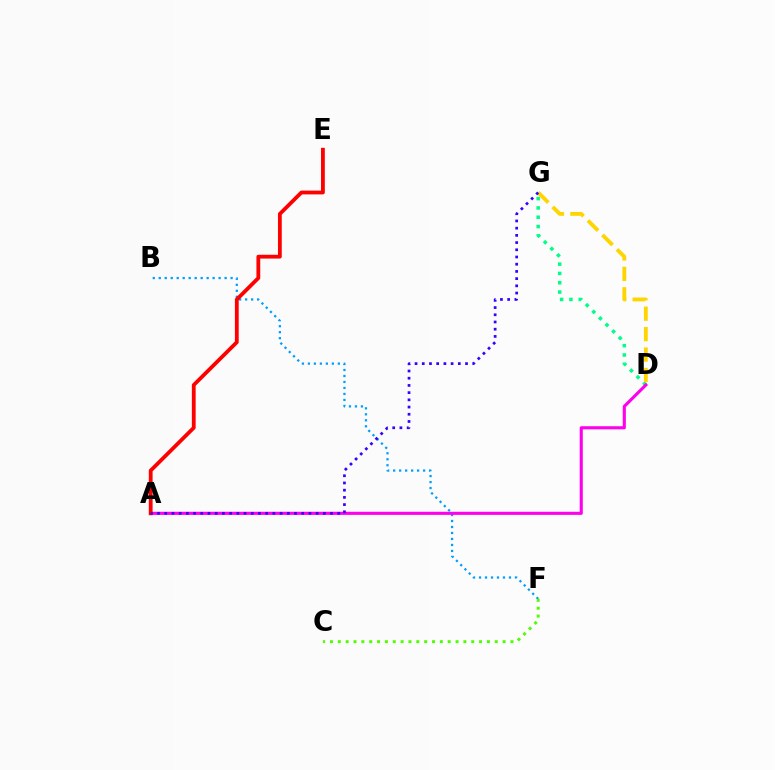{('B', 'F'): [{'color': '#009eff', 'line_style': 'dotted', 'thickness': 1.63}], ('C', 'F'): [{'color': '#4fff00', 'line_style': 'dotted', 'thickness': 2.13}], ('D', 'G'): [{'color': '#00ff86', 'line_style': 'dotted', 'thickness': 2.53}, {'color': '#ffd500', 'line_style': 'dashed', 'thickness': 2.78}], ('A', 'D'): [{'color': '#ff00ed', 'line_style': 'solid', 'thickness': 2.23}], ('A', 'E'): [{'color': '#ff0000', 'line_style': 'solid', 'thickness': 2.74}], ('A', 'G'): [{'color': '#3700ff', 'line_style': 'dotted', 'thickness': 1.96}]}